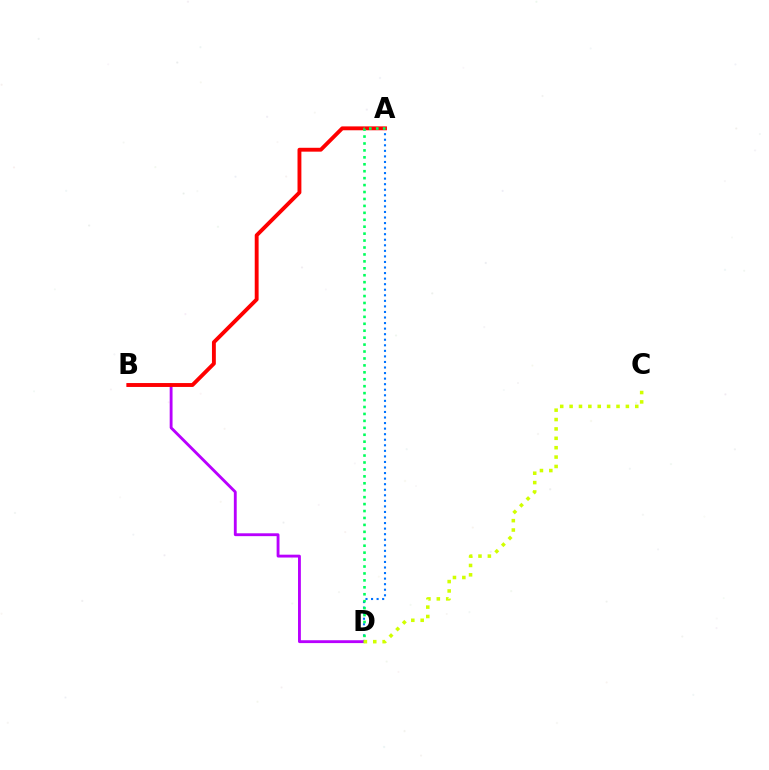{('A', 'D'): [{'color': '#0074ff', 'line_style': 'dotted', 'thickness': 1.51}, {'color': '#00ff5c', 'line_style': 'dotted', 'thickness': 1.88}], ('B', 'D'): [{'color': '#b900ff', 'line_style': 'solid', 'thickness': 2.06}], ('A', 'B'): [{'color': '#ff0000', 'line_style': 'solid', 'thickness': 2.79}], ('C', 'D'): [{'color': '#d1ff00', 'line_style': 'dotted', 'thickness': 2.55}]}